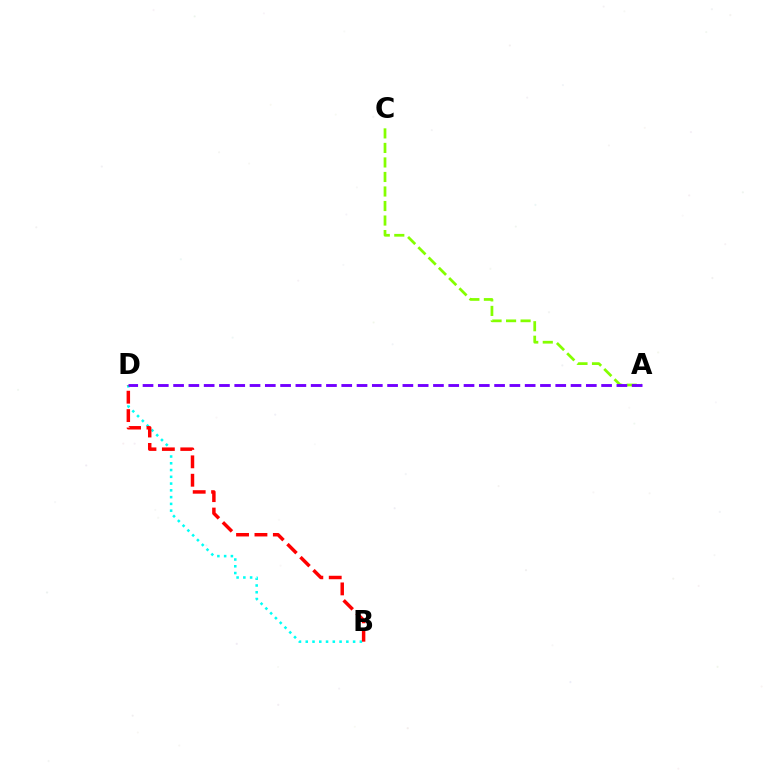{('A', 'C'): [{'color': '#84ff00', 'line_style': 'dashed', 'thickness': 1.97}], ('B', 'D'): [{'color': '#00fff6', 'line_style': 'dotted', 'thickness': 1.84}, {'color': '#ff0000', 'line_style': 'dashed', 'thickness': 2.5}], ('A', 'D'): [{'color': '#7200ff', 'line_style': 'dashed', 'thickness': 2.08}]}